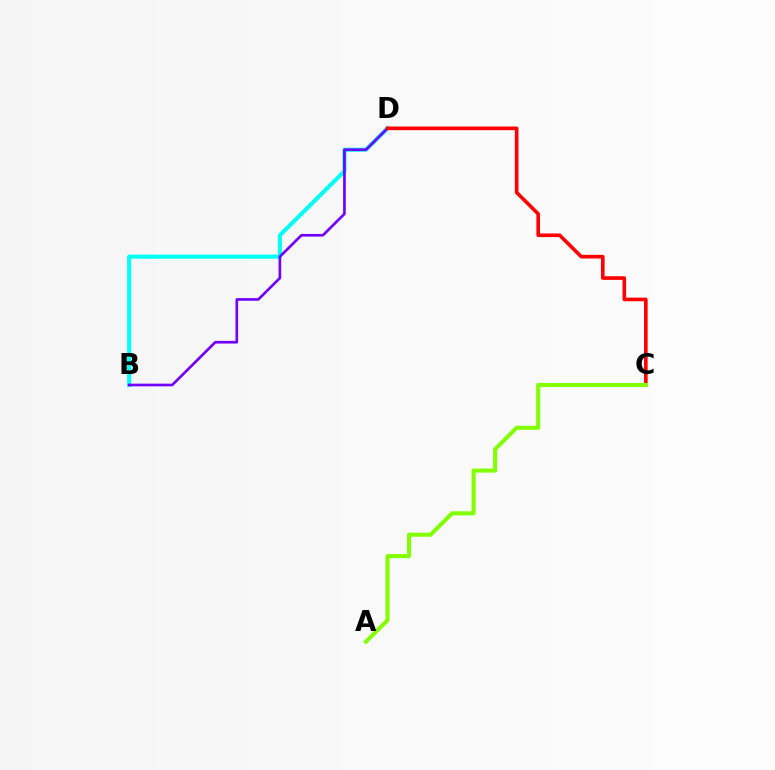{('B', 'D'): [{'color': '#00fff6', 'line_style': 'solid', 'thickness': 2.94}, {'color': '#7200ff', 'line_style': 'solid', 'thickness': 1.92}], ('C', 'D'): [{'color': '#ff0000', 'line_style': 'solid', 'thickness': 2.61}], ('A', 'C'): [{'color': '#84ff00', 'line_style': 'solid', 'thickness': 2.94}]}